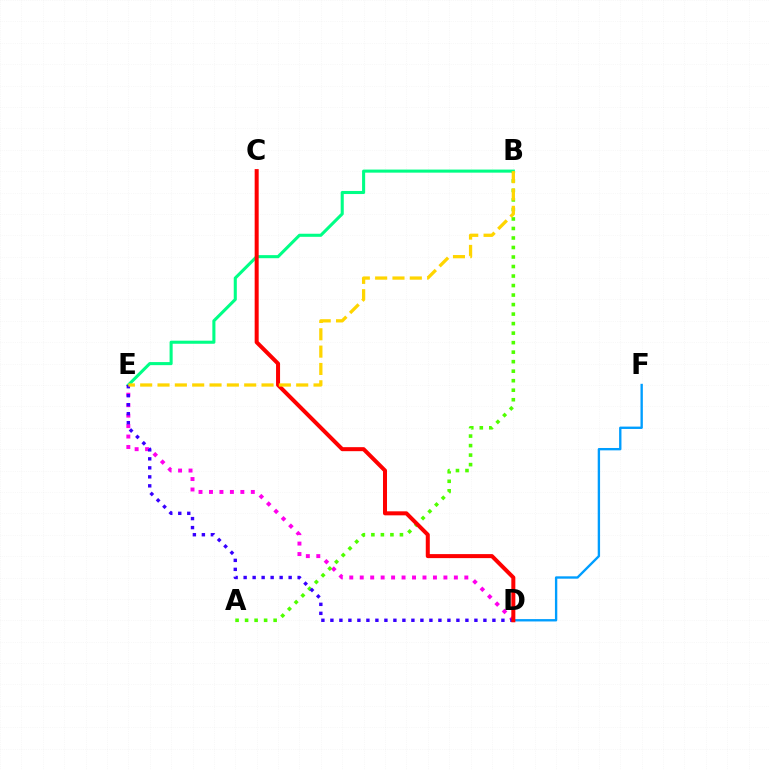{('D', 'E'): [{'color': '#ff00ed', 'line_style': 'dotted', 'thickness': 2.84}, {'color': '#3700ff', 'line_style': 'dotted', 'thickness': 2.45}], ('A', 'B'): [{'color': '#4fff00', 'line_style': 'dotted', 'thickness': 2.58}], ('B', 'E'): [{'color': '#00ff86', 'line_style': 'solid', 'thickness': 2.22}, {'color': '#ffd500', 'line_style': 'dashed', 'thickness': 2.35}], ('D', 'F'): [{'color': '#009eff', 'line_style': 'solid', 'thickness': 1.7}], ('C', 'D'): [{'color': '#ff0000', 'line_style': 'solid', 'thickness': 2.89}]}